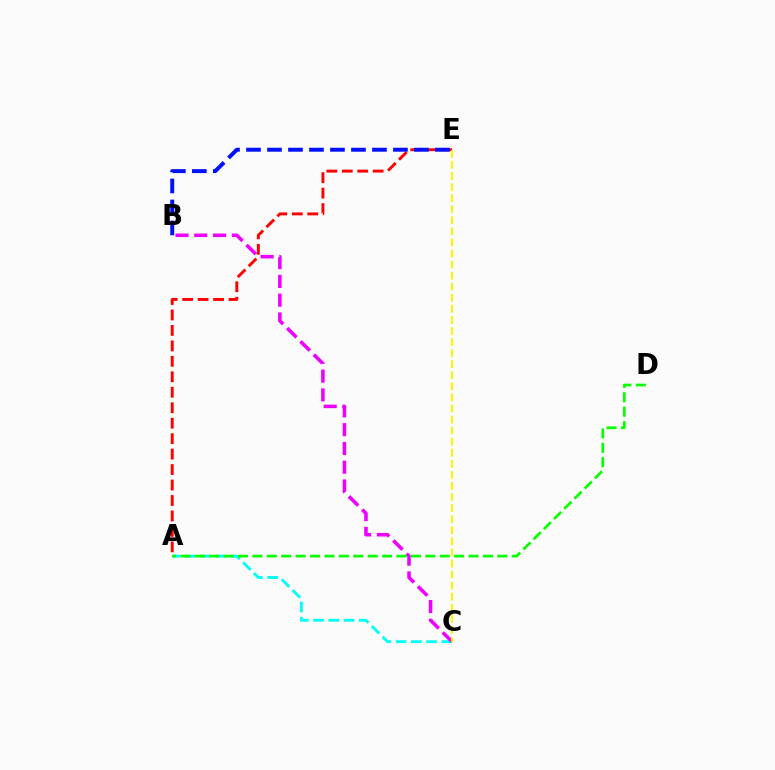{('A', 'C'): [{'color': '#00fff6', 'line_style': 'dashed', 'thickness': 2.07}], ('A', 'E'): [{'color': '#ff0000', 'line_style': 'dashed', 'thickness': 2.1}], ('B', 'C'): [{'color': '#ee00ff', 'line_style': 'dashed', 'thickness': 2.55}], ('B', 'E'): [{'color': '#0010ff', 'line_style': 'dashed', 'thickness': 2.85}], ('C', 'E'): [{'color': '#fcf500', 'line_style': 'dashed', 'thickness': 1.5}], ('A', 'D'): [{'color': '#08ff00', 'line_style': 'dashed', 'thickness': 1.96}]}